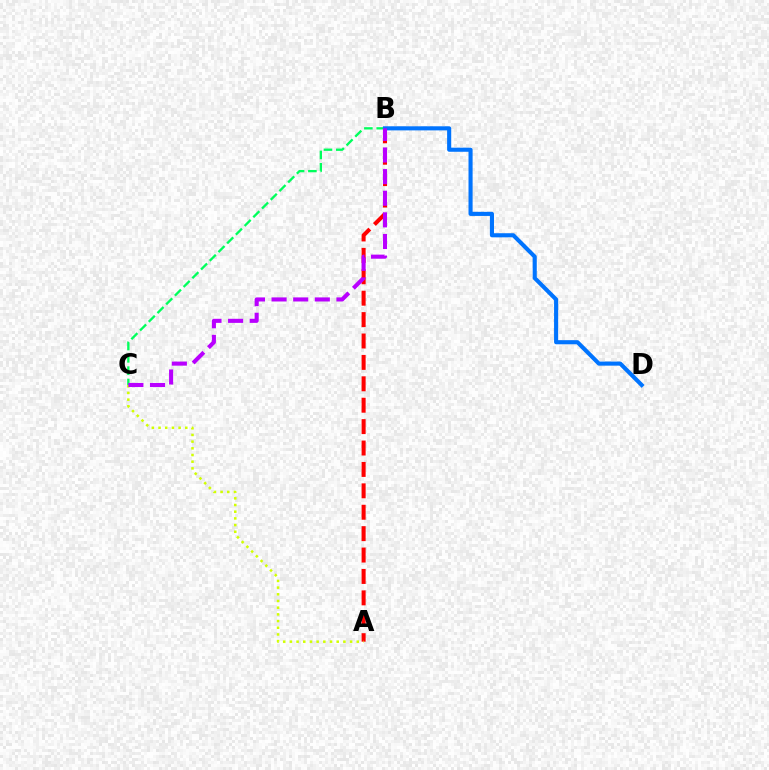{('A', 'B'): [{'color': '#ff0000', 'line_style': 'dashed', 'thickness': 2.91}], ('A', 'C'): [{'color': '#d1ff00', 'line_style': 'dotted', 'thickness': 1.82}], ('B', 'C'): [{'color': '#00ff5c', 'line_style': 'dashed', 'thickness': 1.67}, {'color': '#b900ff', 'line_style': 'dashed', 'thickness': 2.94}], ('B', 'D'): [{'color': '#0074ff', 'line_style': 'solid', 'thickness': 2.95}]}